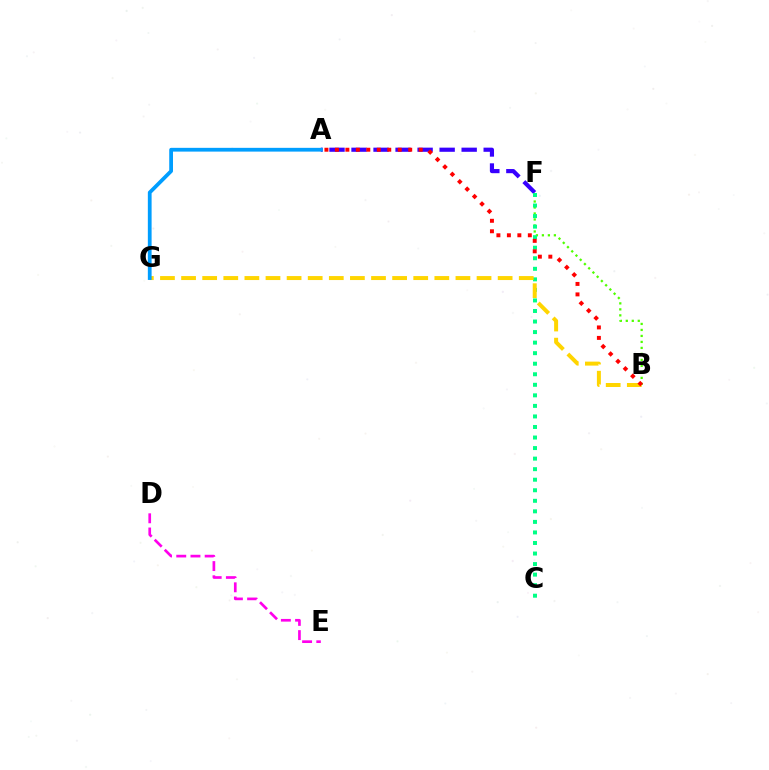{('A', 'F'): [{'color': '#3700ff', 'line_style': 'dashed', 'thickness': 2.99}], ('B', 'F'): [{'color': '#4fff00', 'line_style': 'dotted', 'thickness': 1.63}], ('C', 'F'): [{'color': '#00ff86', 'line_style': 'dotted', 'thickness': 2.87}], ('B', 'G'): [{'color': '#ffd500', 'line_style': 'dashed', 'thickness': 2.87}], ('D', 'E'): [{'color': '#ff00ed', 'line_style': 'dashed', 'thickness': 1.93}], ('A', 'B'): [{'color': '#ff0000', 'line_style': 'dotted', 'thickness': 2.85}], ('A', 'G'): [{'color': '#009eff', 'line_style': 'solid', 'thickness': 2.71}]}